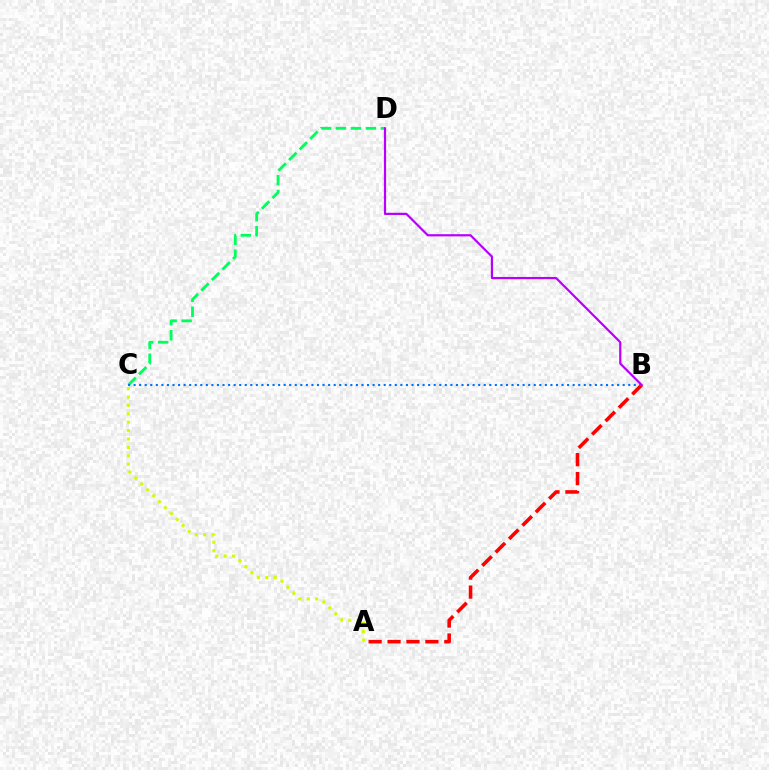{('C', 'D'): [{'color': '#00ff5c', 'line_style': 'dashed', 'thickness': 2.03}], ('A', 'C'): [{'color': '#d1ff00', 'line_style': 'dotted', 'thickness': 2.28}], ('A', 'B'): [{'color': '#ff0000', 'line_style': 'dashed', 'thickness': 2.57}], ('B', 'C'): [{'color': '#0074ff', 'line_style': 'dotted', 'thickness': 1.51}], ('B', 'D'): [{'color': '#b900ff', 'line_style': 'solid', 'thickness': 1.59}]}